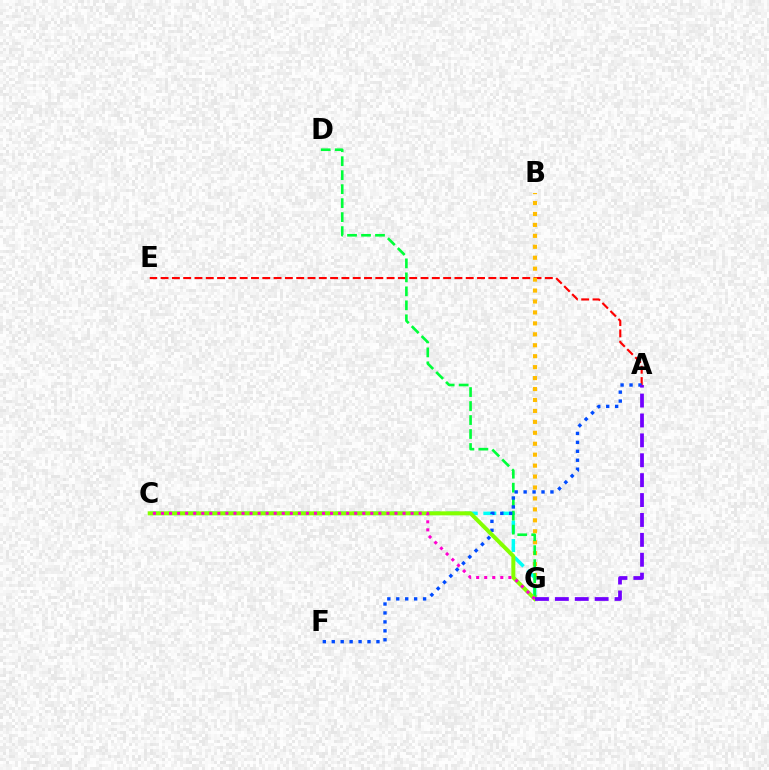{('A', 'E'): [{'color': '#ff0000', 'line_style': 'dashed', 'thickness': 1.54}], ('B', 'G'): [{'color': '#ffbd00', 'line_style': 'dotted', 'thickness': 2.97}], ('C', 'G'): [{'color': '#00fff6', 'line_style': 'dashed', 'thickness': 2.52}, {'color': '#84ff00', 'line_style': 'solid', 'thickness': 2.88}, {'color': '#ff00cf', 'line_style': 'dotted', 'thickness': 2.19}], ('D', 'G'): [{'color': '#00ff39', 'line_style': 'dashed', 'thickness': 1.9}], ('A', 'F'): [{'color': '#004bff', 'line_style': 'dotted', 'thickness': 2.43}], ('A', 'G'): [{'color': '#7200ff', 'line_style': 'dashed', 'thickness': 2.7}]}